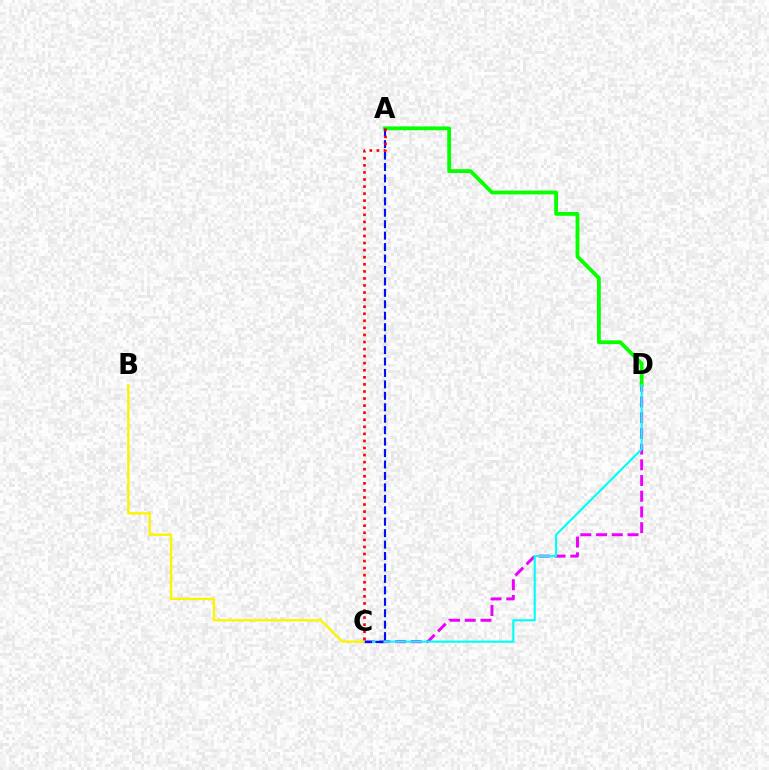{('C', 'D'): [{'color': '#ee00ff', 'line_style': 'dashed', 'thickness': 2.14}, {'color': '#00fff6', 'line_style': 'solid', 'thickness': 1.54}], ('A', 'D'): [{'color': '#08ff00', 'line_style': 'solid', 'thickness': 2.74}], ('A', 'C'): [{'color': '#0010ff', 'line_style': 'dashed', 'thickness': 1.55}, {'color': '#ff0000', 'line_style': 'dotted', 'thickness': 1.92}], ('B', 'C'): [{'color': '#fcf500', 'line_style': 'solid', 'thickness': 1.7}]}